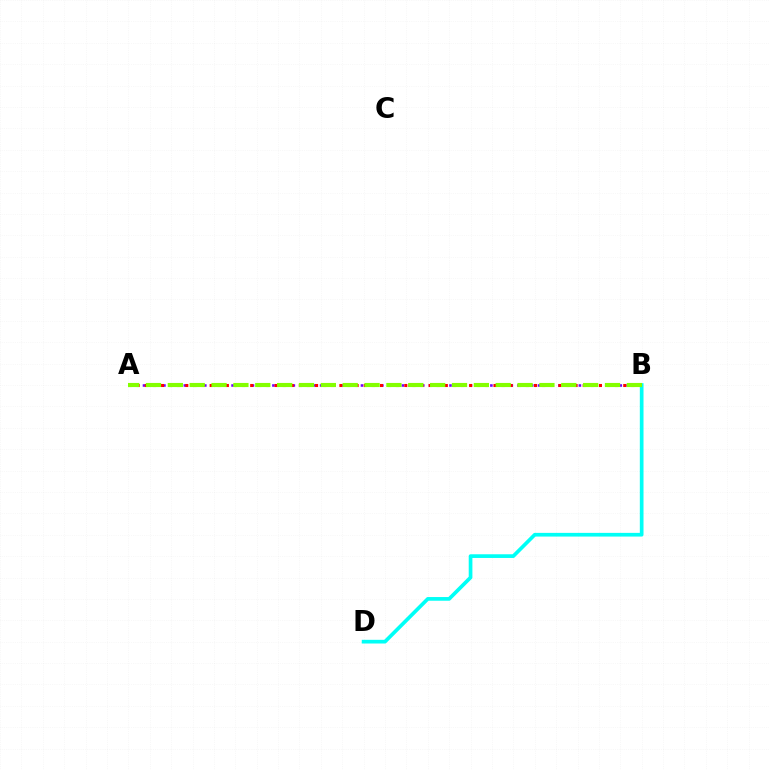{('A', 'B'): [{'color': '#7200ff', 'line_style': 'dotted', 'thickness': 1.85}, {'color': '#ff0000', 'line_style': 'dotted', 'thickness': 2.2}, {'color': '#84ff00', 'line_style': 'dashed', 'thickness': 2.97}], ('B', 'D'): [{'color': '#00fff6', 'line_style': 'solid', 'thickness': 2.66}]}